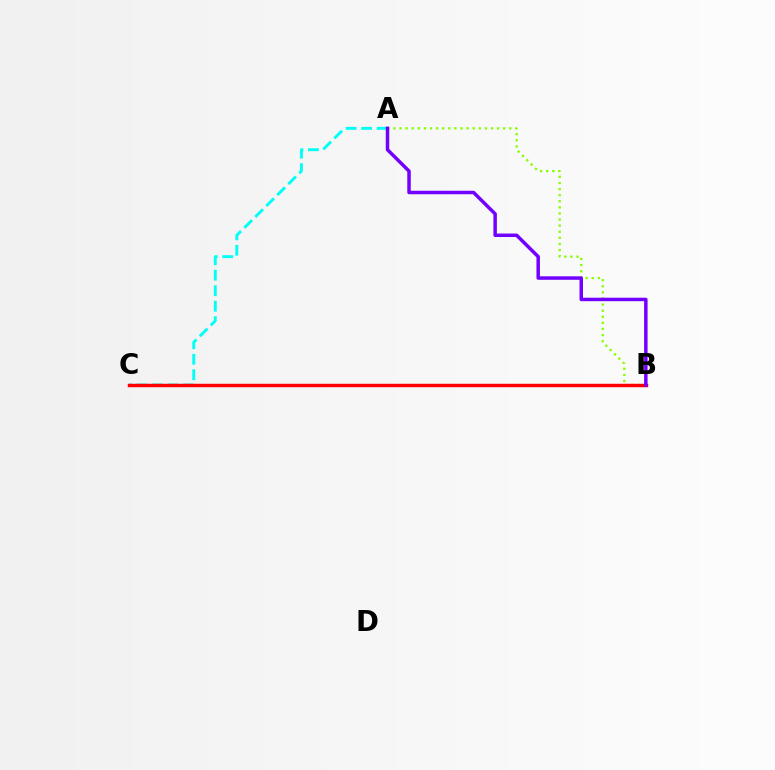{('A', 'C'): [{'color': '#00fff6', 'line_style': 'dashed', 'thickness': 2.11}], ('A', 'B'): [{'color': '#84ff00', 'line_style': 'dotted', 'thickness': 1.66}, {'color': '#7200ff', 'line_style': 'solid', 'thickness': 2.51}], ('B', 'C'): [{'color': '#ff0000', 'line_style': 'solid', 'thickness': 2.48}]}